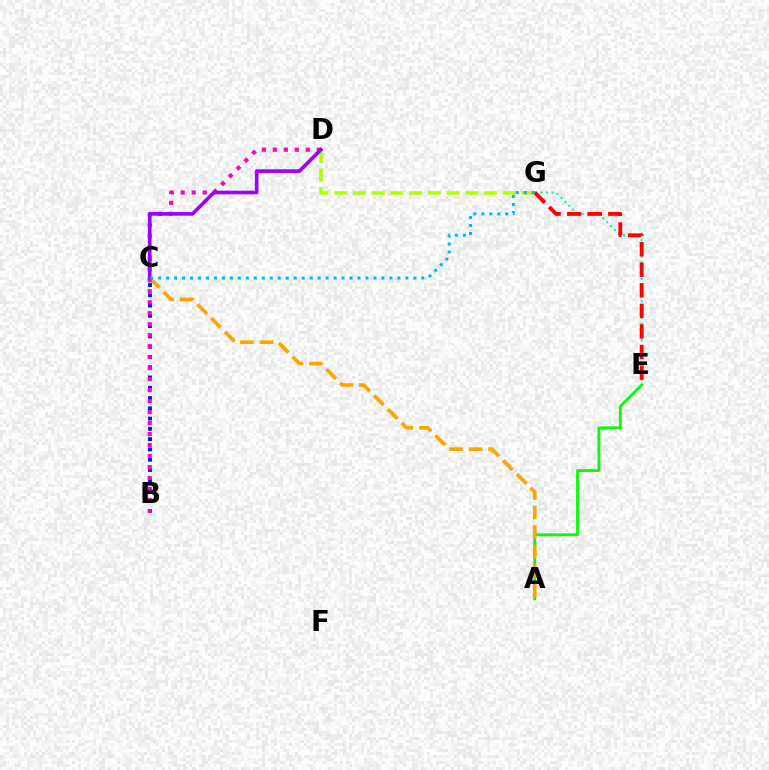{('B', 'C'): [{'color': '#0010ff', 'line_style': 'dotted', 'thickness': 2.79}], ('E', 'G'): [{'color': '#00ff9d', 'line_style': 'dotted', 'thickness': 1.52}, {'color': '#ff0000', 'line_style': 'dashed', 'thickness': 2.79}], ('A', 'E'): [{'color': '#08ff00', 'line_style': 'solid', 'thickness': 2.03}], ('A', 'C'): [{'color': '#ffa500', 'line_style': 'dashed', 'thickness': 2.65}], ('B', 'D'): [{'color': '#ff00bd', 'line_style': 'dotted', 'thickness': 2.98}], ('D', 'G'): [{'color': '#b3ff00', 'line_style': 'dashed', 'thickness': 2.54}], ('C', 'D'): [{'color': '#9b00ff', 'line_style': 'solid', 'thickness': 2.62}], ('C', 'G'): [{'color': '#00b5ff', 'line_style': 'dotted', 'thickness': 2.17}]}